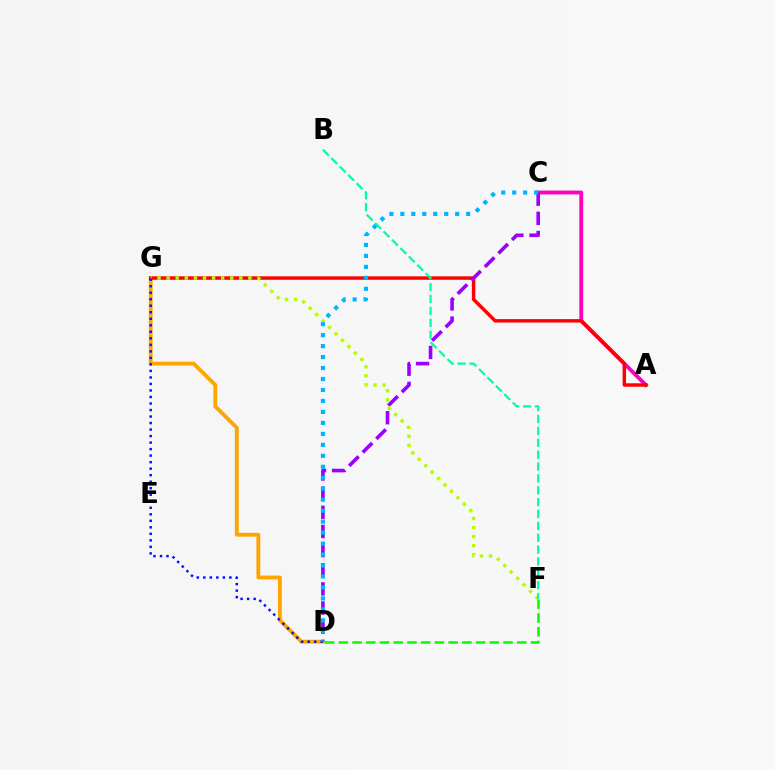{('D', 'G'): [{'color': '#ffa500', 'line_style': 'solid', 'thickness': 2.77}, {'color': '#0010ff', 'line_style': 'dotted', 'thickness': 1.77}], ('A', 'C'): [{'color': '#ff00bd', 'line_style': 'solid', 'thickness': 2.77}], ('A', 'G'): [{'color': '#ff0000', 'line_style': 'solid', 'thickness': 2.48}], ('C', 'D'): [{'color': '#9b00ff', 'line_style': 'dashed', 'thickness': 2.6}, {'color': '#00b5ff', 'line_style': 'dotted', 'thickness': 2.98}], ('F', 'G'): [{'color': '#b3ff00', 'line_style': 'dotted', 'thickness': 2.47}], ('D', 'F'): [{'color': '#08ff00', 'line_style': 'dashed', 'thickness': 1.87}], ('B', 'F'): [{'color': '#00ff9d', 'line_style': 'dashed', 'thickness': 1.61}]}